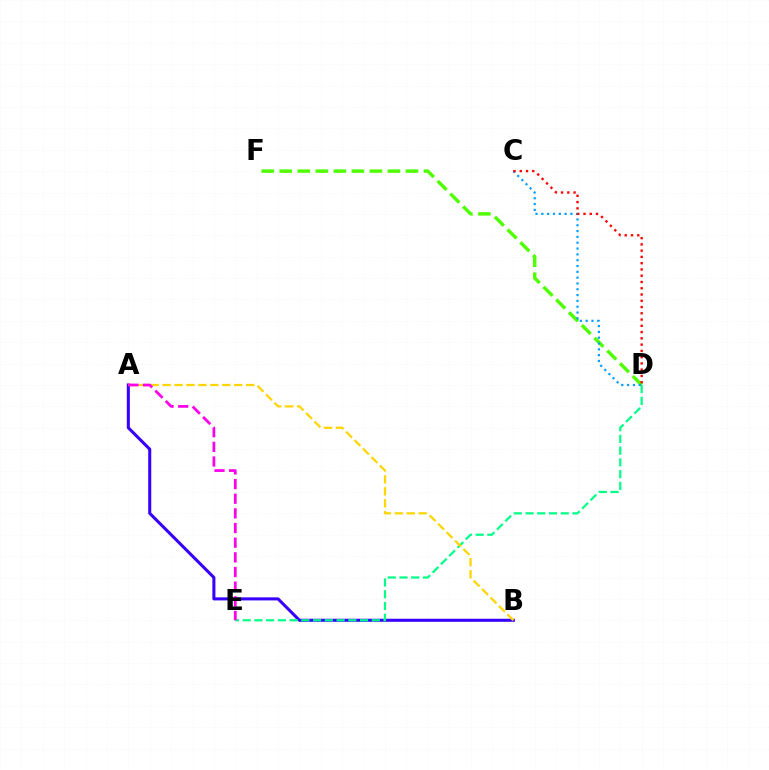{('A', 'B'): [{'color': '#3700ff', 'line_style': 'solid', 'thickness': 2.2}, {'color': '#ffd500', 'line_style': 'dashed', 'thickness': 1.62}], ('D', 'E'): [{'color': '#00ff86', 'line_style': 'dashed', 'thickness': 1.59}], ('D', 'F'): [{'color': '#4fff00', 'line_style': 'dashed', 'thickness': 2.45}], ('A', 'E'): [{'color': '#ff00ed', 'line_style': 'dashed', 'thickness': 1.99}], ('C', 'D'): [{'color': '#009eff', 'line_style': 'dotted', 'thickness': 1.58}, {'color': '#ff0000', 'line_style': 'dotted', 'thickness': 1.7}]}